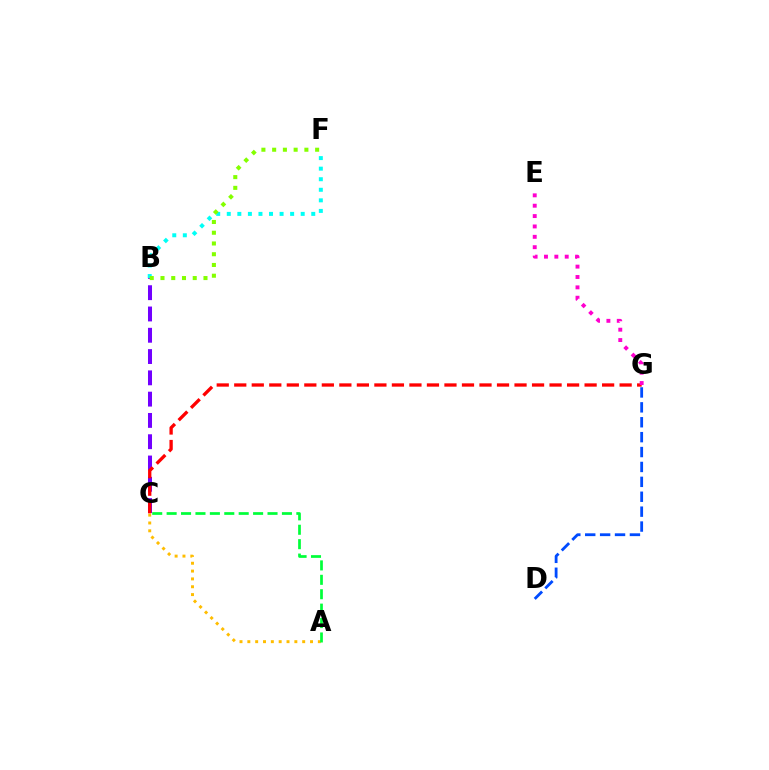{('D', 'G'): [{'color': '#004bff', 'line_style': 'dashed', 'thickness': 2.02}], ('B', 'F'): [{'color': '#00fff6', 'line_style': 'dotted', 'thickness': 2.87}, {'color': '#84ff00', 'line_style': 'dotted', 'thickness': 2.92}], ('B', 'C'): [{'color': '#7200ff', 'line_style': 'dashed', 'thickness': 2.89}], ('A', 'C'): [{'color': '#ffbd00', 'line_style': 'dotted', 'thickness': 2.13}, {'color': '#00ff39', 'line_style': 'dashed', 'thickness': 1.96}], ('C', 'G'): [{'color': '#ff0000', 'line_style': 'dashed', 'thickness': 2.38}], ('E', 'G'): [{'color': '#ff00cf', 'line_style': 'dotted', 'thickness': 2.82}]}